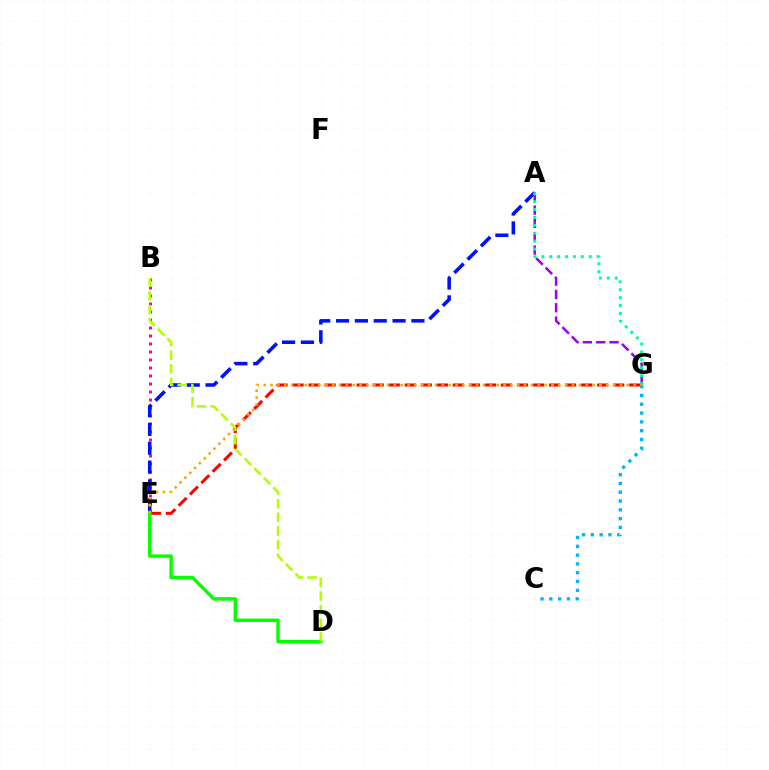{('B', 'E'): [{'color': '#ff00bd', 'line_style': 'dotted', 'thickness': 2.17}], ('A', 'E'): [{'color': '#0010ff', 'line_style': 'dashed', 'thickness': 2.56}], ('A', 'G'): [{'color': '#9b00ff', 'line_style': 'dashed', 'thickness': 1.81}, {'color': '#00ff9d', 'line_style': 'dotted', 'thickness': 2.14}], ('C', 'G'): [{'color': '#00b5ff', 'line_style': 'dotted', 'thickness': 2.39}], ('E', 'G'): [{'color': '#ff0000', 'line_style': 'dashed', 'thickness': 2.18}, {'color': '#ffa500', 'line_style': 'dotted', 'thickness': 1.86}], ('D', 'E'): [{'color': '#08ff00', 'line_style': 'solid', 'thickness': 2.49}], ('B', 'D'): [{'color': '#b3ff00', 'line_style': 'dashed', 'thickness': 1.85}]}